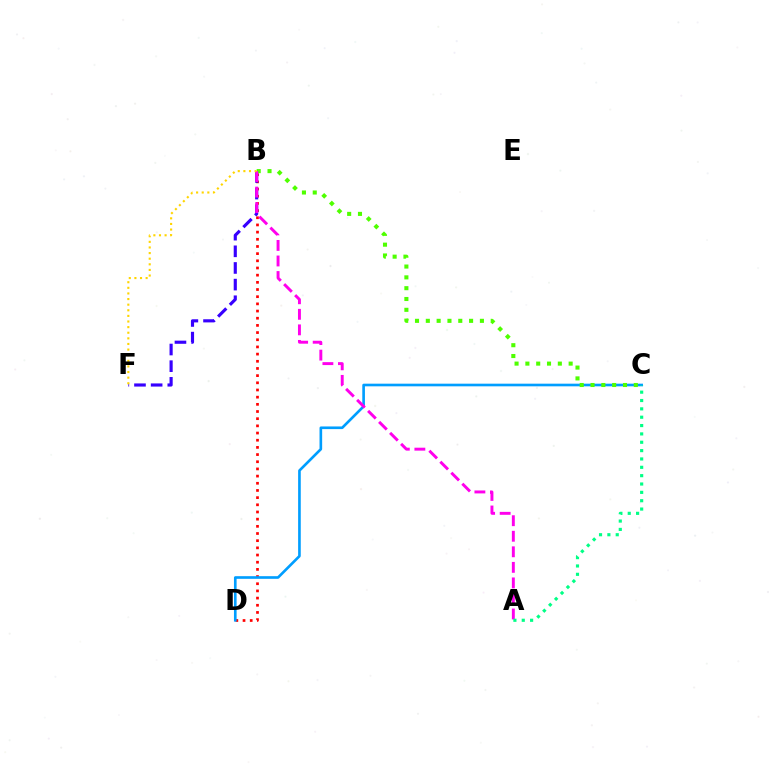{('B', 'D'): [{'color': '#ff0000', 'line_style': 'dotted', 'thickness': 1.95}], ('C', 'D'): [{'color': '#009eff', 'line_style': 'solid', 'thickness': 1.91}], ('B', 'F'): [{'color': '#3700ff', 'line_style': 'dashed', 'thickness': 2.26}, {'color': '#ffd500', 'line_style': 'dotted', 'thickness': 1.53}], ('B', 'C'): [{'color': '#4fff00', 'line_style': 'dotted', 'thickness': 2.94}], ('A', 'B'): [{'color': '#ff00ed', 'line_style': 'dashed', 'thickness': 2.11}], ('A', 'C'): [{'color': '#00ff86', 'line_style': 'dotted', 'thickness': 2.27}]}